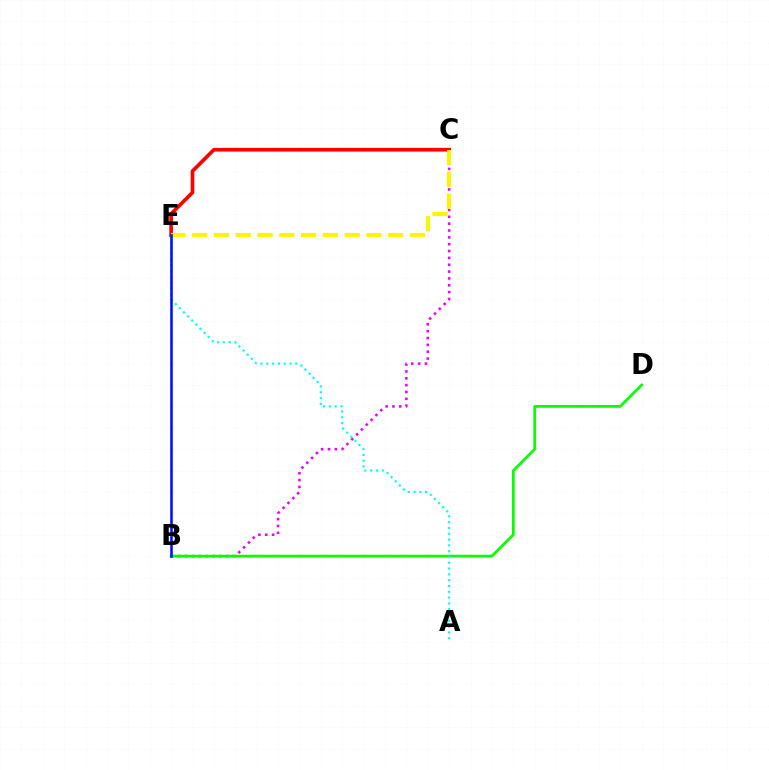{('B', 'C'): [{'color': '#ee00ff', 'line_style': 'dotted', 'thickness': 1.86}], ('C', 'E'): [{'color': '#ff0000', 'line_style': 'solid', 'thickness': 2.65}, {'color': '#fcf500', 'line_style': 'dashed', 'thickness': 2.96}], ('B', 'D'): [{'color': '#08ff00', 'line_style': 'solid', 'thickness': 1.98}], ('A', 'E'): [{'color': '#00fff6', 'line_style': 'dotted', 'thickness': 1.58}], ('B', 'E'): [{'color': '#0010ff', 'line_style': 'solid', 'thickness': 1.85}]}